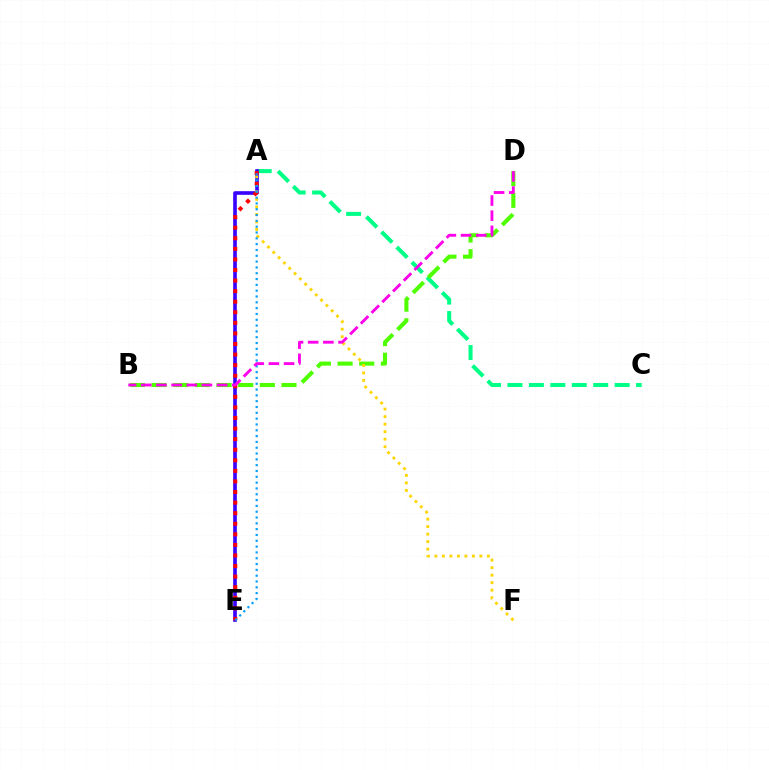{('A', 'C'): [{'color': '#00ff86', 'line_style': 'dashed', 'thickness': 2.91}], ('B', 'D'): [{'color': '#4fff00', 'line_style': 'dashed', 'thickness': 2.94}, {'color': '#ff00ed', 'line_style': 'dashed', 'thickness': 2.06}], ('A', 'E'): [{'color': '#3700ff', 'line_style': 'solid', 'thickness': 2.61}, {'color': '#ff0000', 'line_style': 'dotted', 'thickness': 2.87}, {'color': '#009eff', 'line_style': 'dotted', 'thickness': 1.58}], ('A', 'F'): [{'color': '#ffd500', 'line_style': 'dotted', 'thickness': 2.04}]}